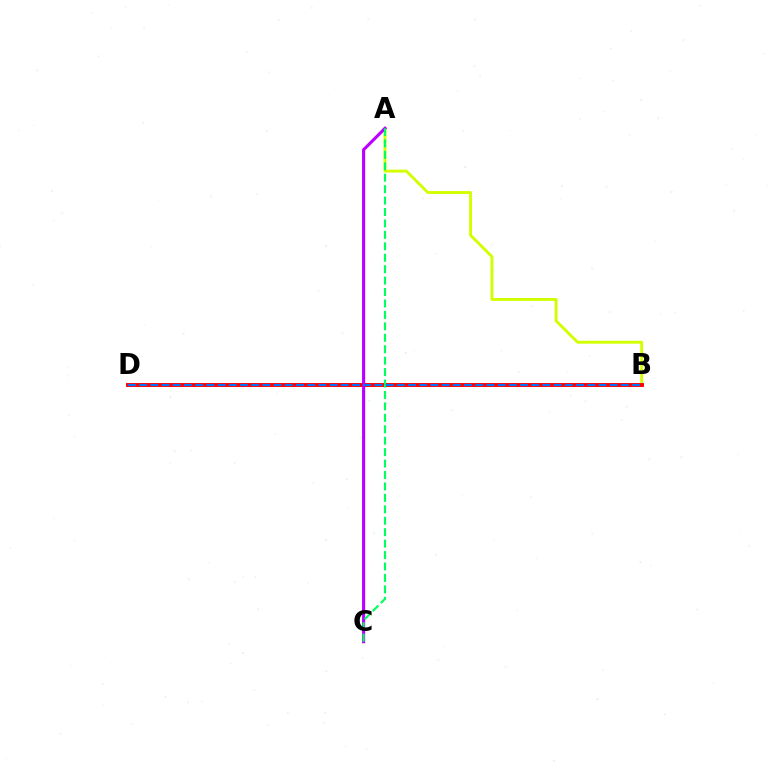{('A', 'B'): [{'color': '#d1ff00', 'line_style': 'solid', 'thickness': 2.09}], ('B', 'D'): [{'color': '#ff0000', 'line_style': 'solid', 'thickness': 2.82}, {'color': '#0074ff', 'line_style': 'dashed', 'thickness': 1.52}], ('A', 'C'): [{'color': '#b900ff', 'line_style': 'solid', 'thickness': 2.23}, {'color': '#00ff5c', 'line_style': 'dashed', 'thickness': 1.55}]}